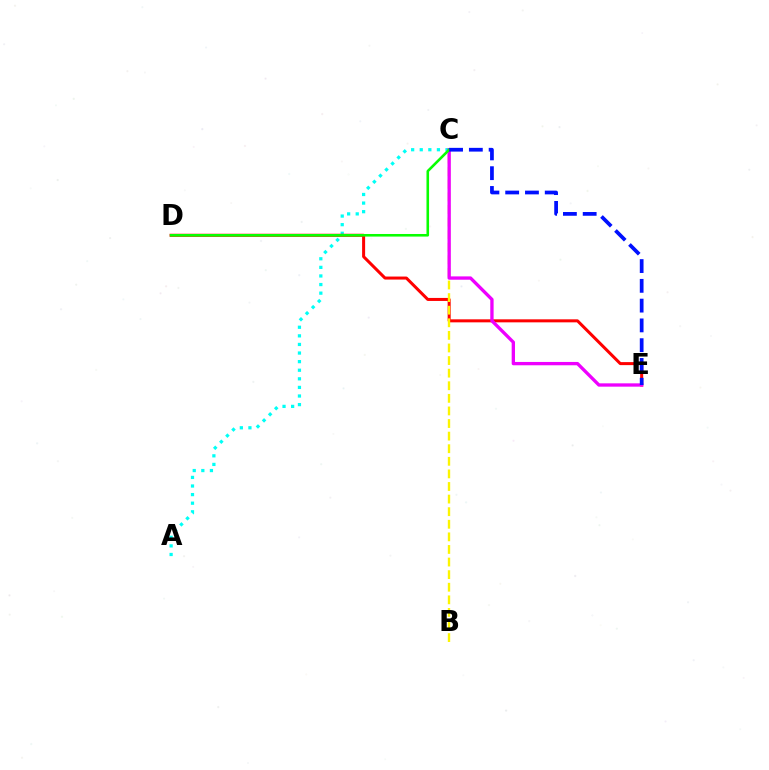{('A', 'C'): [{'color': '#00fff6', 'line_style': 'dotted', 'thickness': 2.33}], ('D', 'E'): [{'color': '#ff0000', 'line_style': 'solid', 'thickness': 2.17}], ('B', 'C'): [{'color': '#fcf500', 'line_style': 'dashed', 'thickness': 1.71}], ('C', 'E'): [{'color': '#ee00ff', 'line_style': 'solid', 'thickness': 2.39}, {'color': '#0010ff', 'line_style': 'dashed', 'thickness': 2.69}], ('C', 'D'): [{'color': '#08ff00', 'line_style': 'solid', 'thickness': 1.86}]}